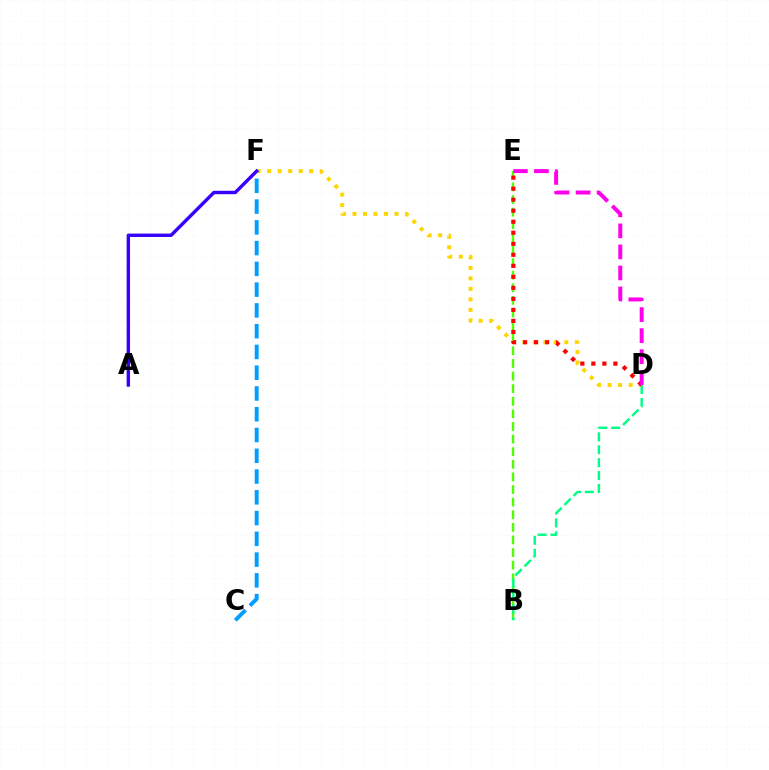{('D', 'F'): [{'color': '#ffd500', 'line_style': 'dotted', 'thickness': 2.85}], ('C', 'F'): [{'color': '#009eff', 'line_style': 'dashed', 'thickness': 2.82}], ('B', 'E'): [{'color': '#4fff00', 'line_style': 'dashed', 'thickness': 1.71}], ('A', 'F'): [{'color': '#3700ff', 'line_style': 'solid', 'thickness': 2.45}], ('B', 'D'): [{'color': '#00ff86', 'line_style': 'dashed', 'thickness': 1.76}], ('D', 'E'): [{'color': '#ff0000', 'line_style': 'dotted', 'thickness': 2.99}, {'color': '#ff00ed', 'line_style': 'dashed', 'thickness': 2.86}]}